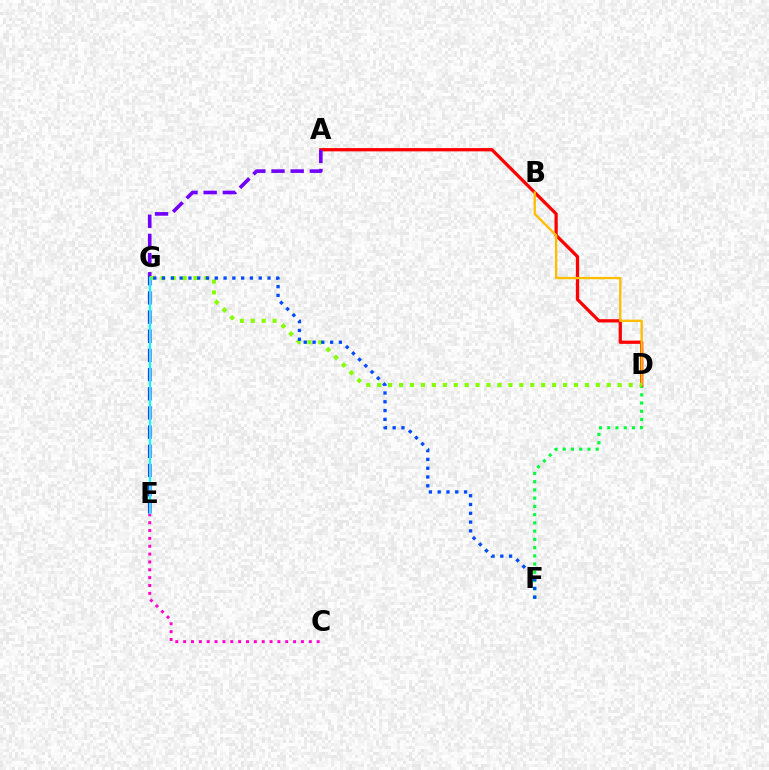{('D', 'F'): [{'color': '#00ff39', 'line_style': 'dotted', 'thickness': 2.24}], ('A', 'D'): [{'color': '#ff0000', 'line_style': 'solid', 'thickness': 2.35}], ('A', 'E'): [{'color': '#7200ff', 'line_style': 'dashed', 'thickness': 2.6}], ('C', 'E'): [{'color': '#ff00cf', 'line_style': 'dotted', 'thickness': 2.13}], ('B', 'D'): [{'color': '#ffbd00', 'line_style': 'solid', 'thickness': 1.68}], ('D', 'G'): [{'color': '#84ff00', 'line_style': 'dotted', 'thickness': 2.97}], ('F', 'G'): [{'color': '#004bff', 'line_style': 'dotted', 'thickness': 2.39}], ('E', 'G'): [{'color': '#00fff6', 'line_style': 'solid', 'thickness': 1.6}]}